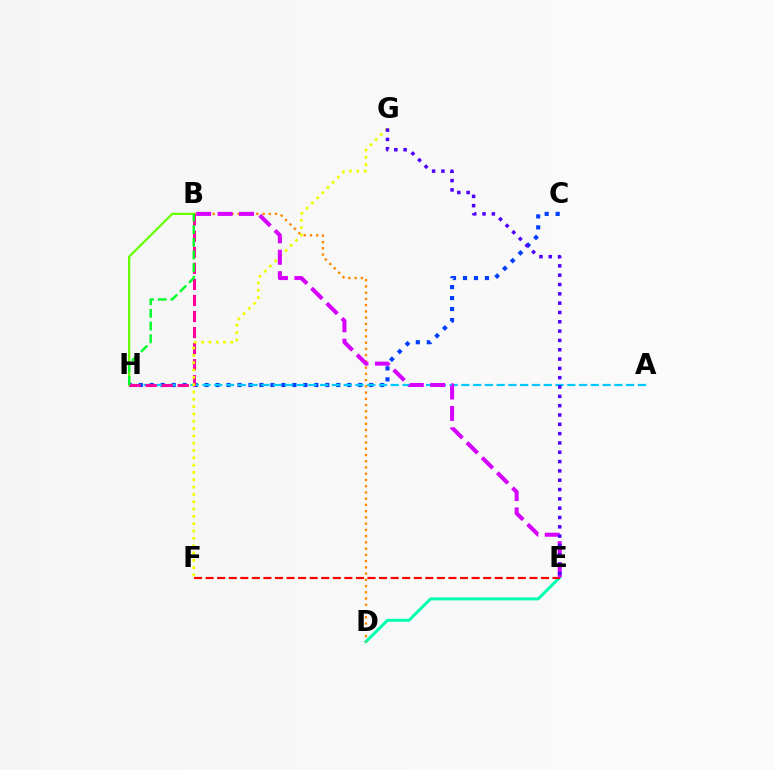{('C', 'H'): [{'color': '#003fff', 'line_style': 'dotted', 'thickness': 2.98}], ('D', 'E'): [{'color': '#00ffaf', 'line_style': 'solid', 'thickness': 2.17}], ('B', 'D'): [{'color': '#ff8800', 'line_style': 'dotted', 'thickness': 1.7}], ('A', 'H'): [{'color': '#00c7ff', 'line_style': 'dashed', 'thickness': 1.6}], ('B', 'H'): [{'color': '#66ff00', 'line_style': 'solid', 'thickness': 1.62}, {'color': '#ff00a0', 'line_style': 'dashed', 'thickness': 2.18}, {'color': '#00ff27', 'line_style': 'dashed', 'thickness': 1.72}], ('E', 'F'): [{'color': '#ff0000', 'line_style': 'dashed', 'thickness': 1.57}], ('F', 'G'): [{'color': '#eeff00', 'line_style': 'dotted', 'thickness': 1.99}], ('B', 'E'): [{'color': '#d600ff', 'line_style': 'dashed', 'thickness': 2.91}], ('E', 'G'): [{'color': '#4f00ff', 'line_style': 'dotted', 'thickness': 2.53}]}